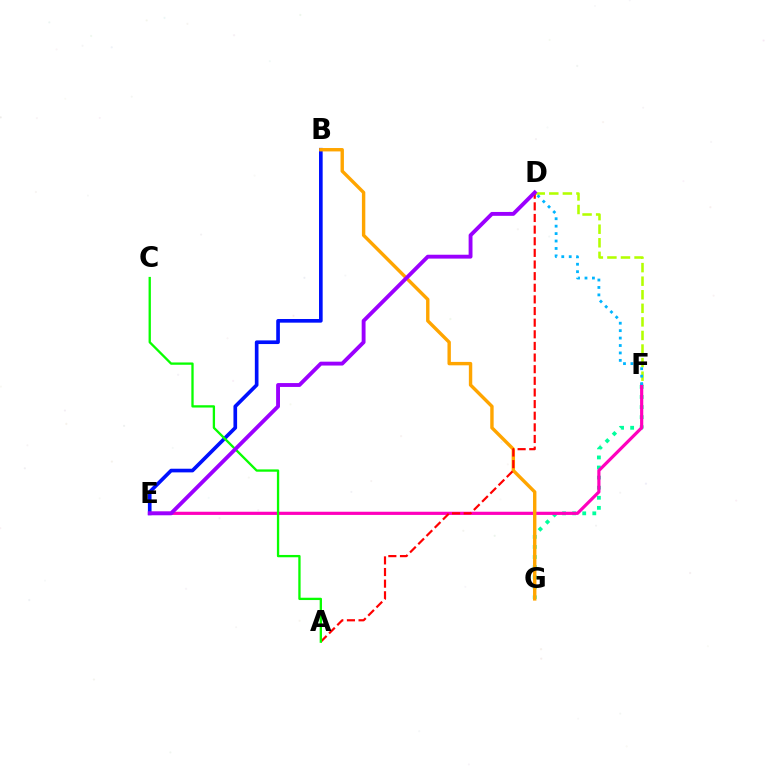{('B', 'E'): [{'color': '#0010ff', 'line_style': 'solid', 'thickness': 2.63}], ('D', 'F'): [{'color': '#b3ff00', 'line_style': 'dashed', 'thickness': 1.84}, {'color': '#00b5ff', 'line_style': 'dotted', 'thickness': 2.02}], ('F', 'G'): [{'color': '#00ff9d', 'line_style': 'dotted', 'thickness': 2.74}], ('E', 'F'): [{'color': '#ff00bd', 'line_style': 'solid', 'thickness': 2.29}], ('B', 'G'): [{'color': '#ffa500', 'line_style': 'solid', 'thickness': 2.45}], ('A', 'D'): [{'color': '#ff0000', 'line_style': 'dashed', 'thickness': 1.58}], ('A', 'C'): [{'color': '#08ff00', 'line_style': 'solid', 'thickness': 1.66}], ('D', 'E'): [{'color': '#9b00ff', 'line_style': 'solid', 'thickness': 2.79}]}